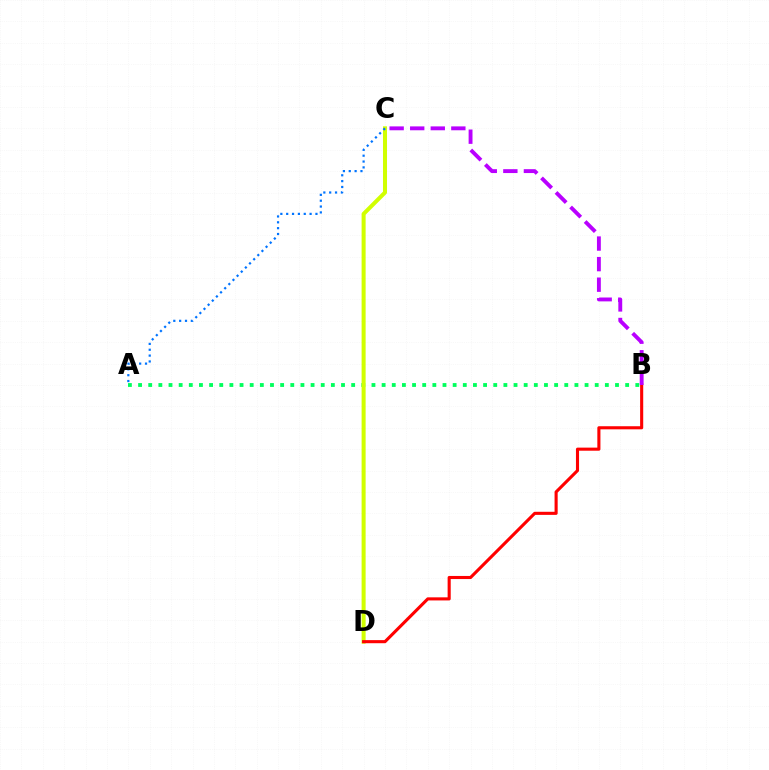{('A', 'B'): [{'color': '#00ff5c', 'line_style': 'dotted', 'thickness': 2.76}], ('C', 'D'): [{'color': '#d1ff00', 'line_style': 'solid', 'thickness': 2.9}], ('B', 'D'): [{'color': '#ff0000', 'line_style': 'solid', 'thickness': 2.23}], ('B', 'C'): [{'color': '#b900ff', 'line_style': 'dashed', 'thickness': 2.79}], ('A', 'C'): [{'color': '#0074ff', 'line_style': 'dotted', 'thickness': 1.59}]}